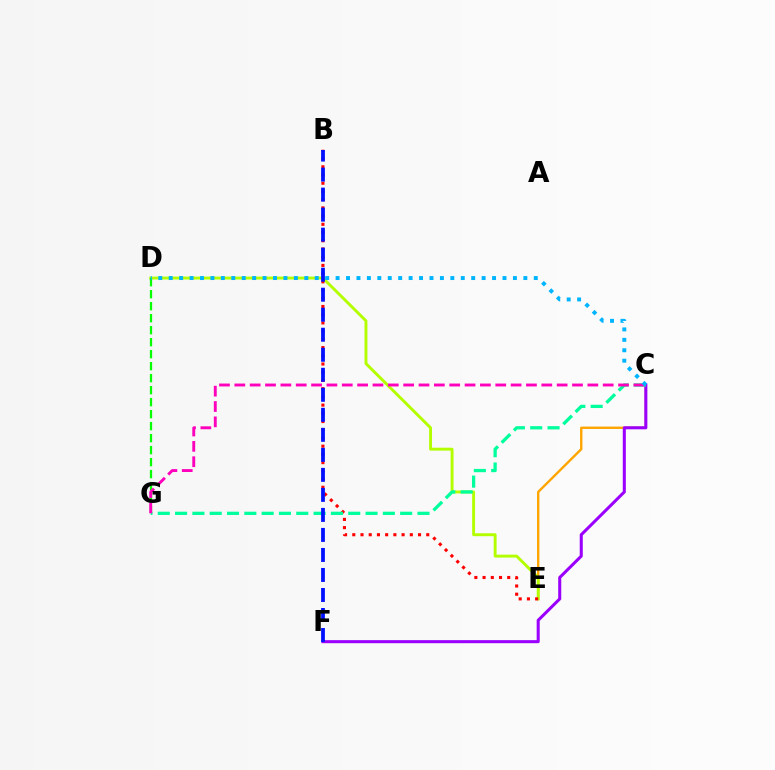{('C', 'E'): [{'color': '#ffa500', 'line_style': 'solid', 'thickness': 1.71}], ('D', 'E'): [{'color': '#b3ff00', 'line_style': 'solid', 'thickness': 2.09}], ('B', 'E'): [{'color': '#ff0000', 'line_style': 'dotted', 'thickness': 2.23}], ('C', 'F'): [{'color': '#9b00ff', 'line_style': 'solid', 'thickness': 2.19}], ('C', 'G'): [{'color': '#00ff9d', 'line_style': 'dashed', 'thickness': 2.35}, {'color': '#ff00bd', 'line_style': 'dashed', 'thickness': 2.09}], ('B', 'F'): [{'color': '#0010ff', 'line_style': 'dashed', 'thickness': 2.72}], ('D', 'G'): [{'color': '#08ff00', 'line_style': 'dashed', 'thickness': 1.63}], ('C', 'D'): [{'color': '#00b5ff', 'line_style': 'dotted', 'thickness': 2.83}]}